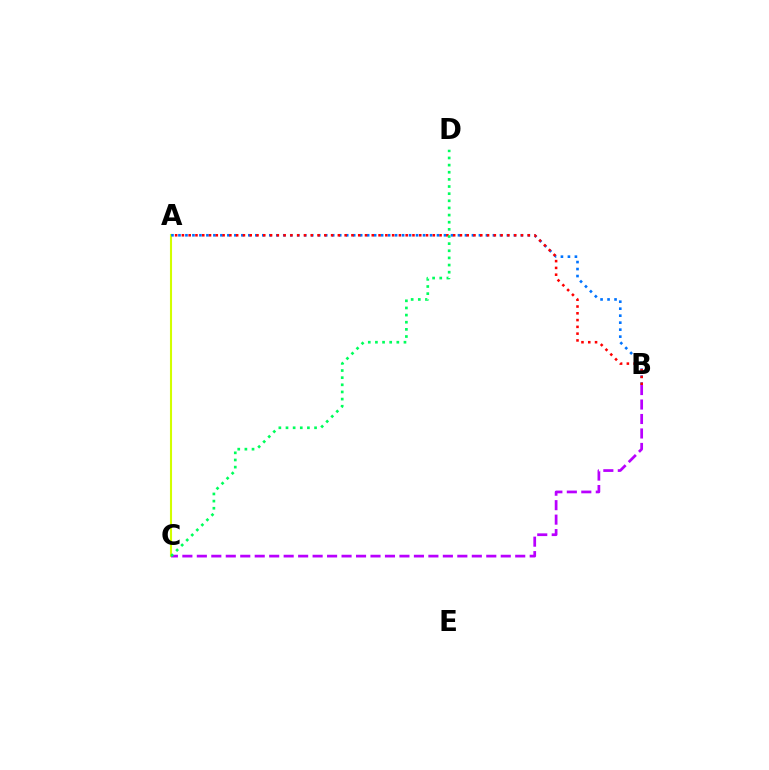{('A', 'C'): [{'color': '#d1ff00', 'line_style': 'solid', 'thickness': 1.51}], ('A', 'B'): [{'color': '#0074ff', 'line_style': 'dotted', 'thickness': 1.9}, {'color': '#ff0000', 'line_style': 'dotted', 'thickness': 1.84}], ('B', 'C'): [{'color': '#b900ff', 'line_style': 'dashed', 'thickness': 1.97}], ('C', 'D'): [{'color': '#00ff5c', 'line_style': 'dotted', 'thickness': 1.94}]}